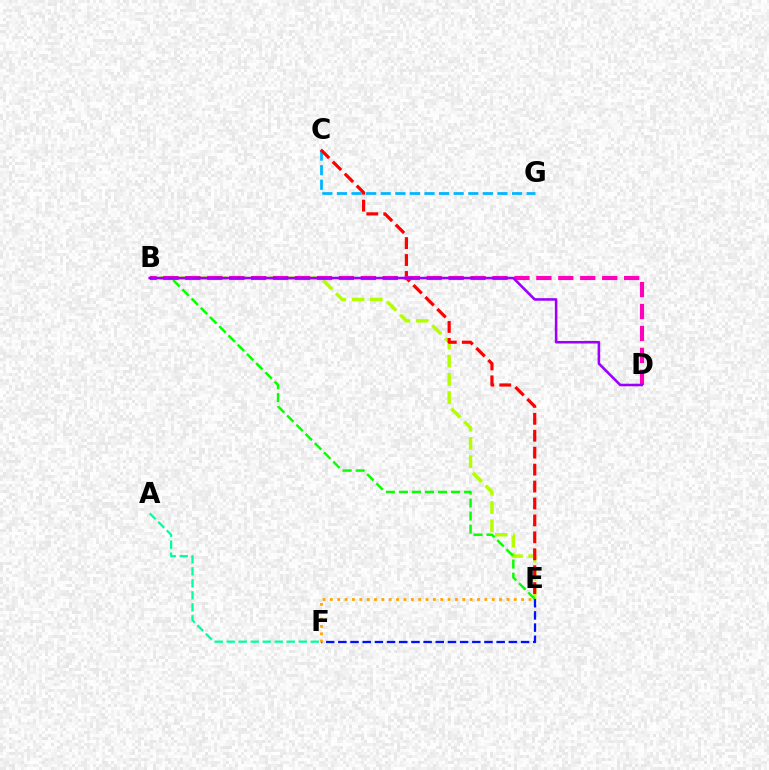{('B', 'E'): [{'color': '#b3ff00', 'line_style': 'dashed', 'thickness': 2.48}, {'color': '#08ff00', 'line_style': 'dashed', 'thickness': 1.77}], ('E', 'F'): [{'color': '#0010ff', 'line_style': 'dashed', 'thickness': 1.65}, {'color': '#ffa500', 'line_style': 'dotted', 'thickness': 2.0}], ('A', 'F'): [{'color': '#00ff9d', 'line_style': 'dashed', 'thickness': 1.63}], ('C', 'G'): [{'color': '#00b5ff', 'line_style': 'dashed', 'thickness': 1.98}], ('C', 'E'): [{'color': '#ff0000', 'line_style': 'dashed', 'thickness': 2.3}], ('B', 'D'): [{'color': '#ff00bd', 'line_style': 'dashed', 'thickness': 2.98}, {'color': '#9b00ff', 'line_style': 'solid', 'thickness': 1.85}]}